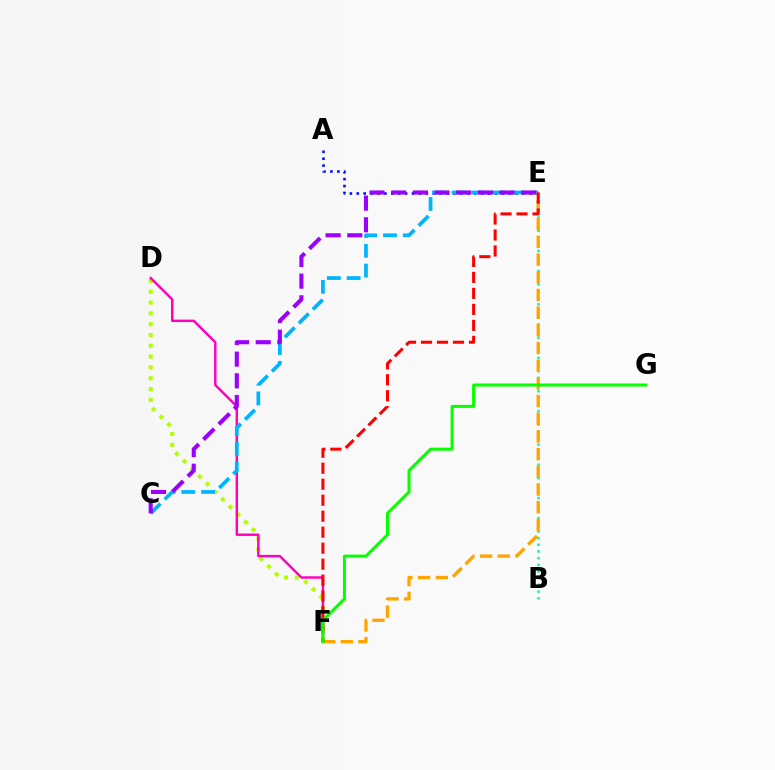{('B', 'E'): [{'color': '#00ff9d', 'line_style': 'dotted', 'thickness': 1.81}], ('D', 'F'): [{'color': '#b3ff00', 'line_style': 'dotted', 'thickness': 2.93}, {'color': '#ff00bd', 'line_style': 'solid', 'thickness': 1.75}], ('A', 'E'): [{'color': '#0010ff', 'line_style': 'dotted', 'thickness': 1.88}], ('C', 'E'): [{'color': '#00b5ff', 'line_style': 'dashed', 'thickness': 2.69}, {'color': '#9b00ff', 'line_style': 'dashed', 'thickness': 2.94}], ('E', 'F'): [{'color': '#ffa500', 'line_style': 'dashed', 'thickness': 2.4}, {'color': '#ff0000', 'line_style': 'dashed', 'thickness': 2.17}], ('F', 'G'): [{'color': '#08ff00', 'line_style': 'solid', 'thickness': 2.18}]}